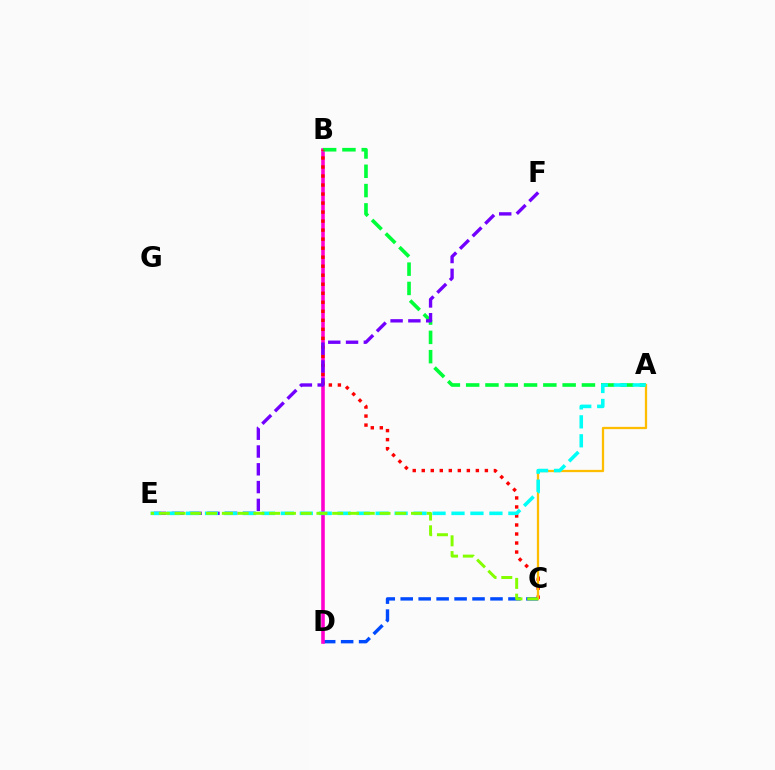{('C', 'D'): [{'color': '#004bff', 'line_style': 'dashed', 'thickness': 2.44}], ('B', 'D'): [{'color': '#ff00cf', 'line_style': 'solid', 'thickness': 2.58}], ('A', 'B'): [{'color': '#00ff39', 'line_style': 'dashed', 'thickness': 2.62}], ('B', 'C'): [{'color': '#ff0000', 'line_style': 'dotted', 'thickness': 2.45}], ('E', 'F'): [{'color': '#7200ff', 'line_style': 'dashed', 'thickness': 2.42}], ('A', 'C'): [{'color': '#ffbd00', 'line_style': 'solid', 'thickness': 1.64}], ('A', 'E'): [{'color': '#00fff6', 'line_style': 'dashed', 'thickness': 2.58}], ('C', 'E'): [{'color': '#84ff00', 'line_style': 'dashed', 'thickness': 2.14}]}